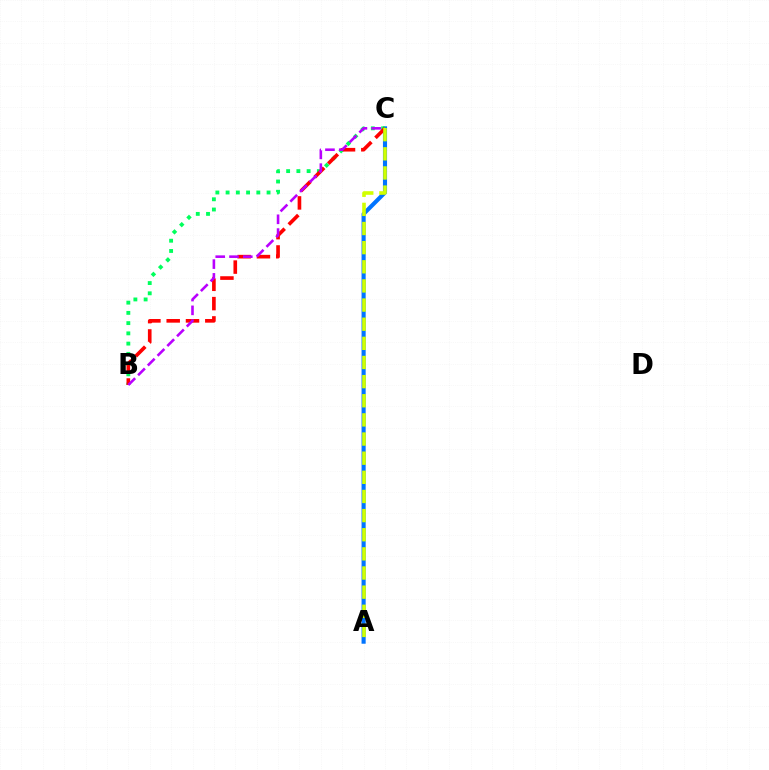{('A', 'C'): [{'color': '#0074ff', 'line_style': 'solid', 'thickness': 2.96}, {'color': '#d1ff00', 'line_style': 'dashed', 'thickness': 2.6}], ('B', 'C'): [{'color': '#00ff5c', 'line_style': 'dotted', 'thickness': 2.78}, {'color': '#ff0000', 'line_style': 'dashed', 'thickness': 2.62}, {'color': '#b900ff', 'line_style': 'dashed', 'thickness': 1.87}]}